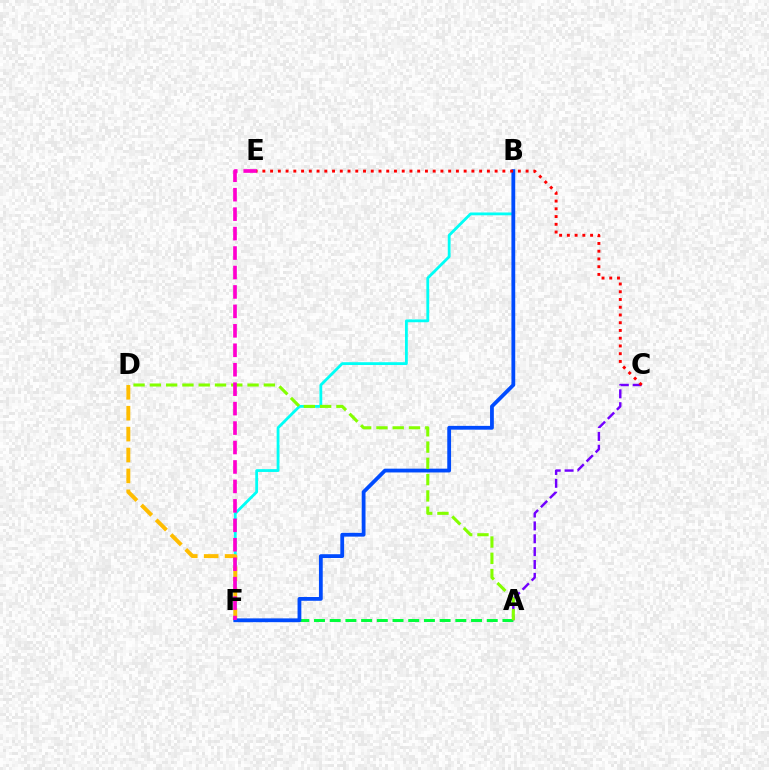{('B', 'F'): [{'color': '#00fff6', 'line_style': 'solid', 'thickness': 2.02}, {'color': '#004bff', 'line_style': 'solid', 'thickness': 2.73}], ('D', 'F'): [{'color': '#ffbd00', 'line_style': 'dashed', 'thickness': 2.84}], ('A', 'F'): [{'color': '#00ff39', 'line_style': 'dashed', 'thickness': 2.13}], ('A', 'C'): [{'color': '#7200ff', 'line_style': 'dashed', 'thickness': 1.75}], ('A', 'D'): [{'color': '#84ff00', 'line_style': 'dashed', 'thickness': 2.21}], ('E', 'F'): [{'color': '#ff00cf', 'line_style': 'dashed', 'thickness': 2.64}], ('C', 'E'): [{'color': '#ff0000', 'line_style': 'dotted', 'thickness': 2.1}]}